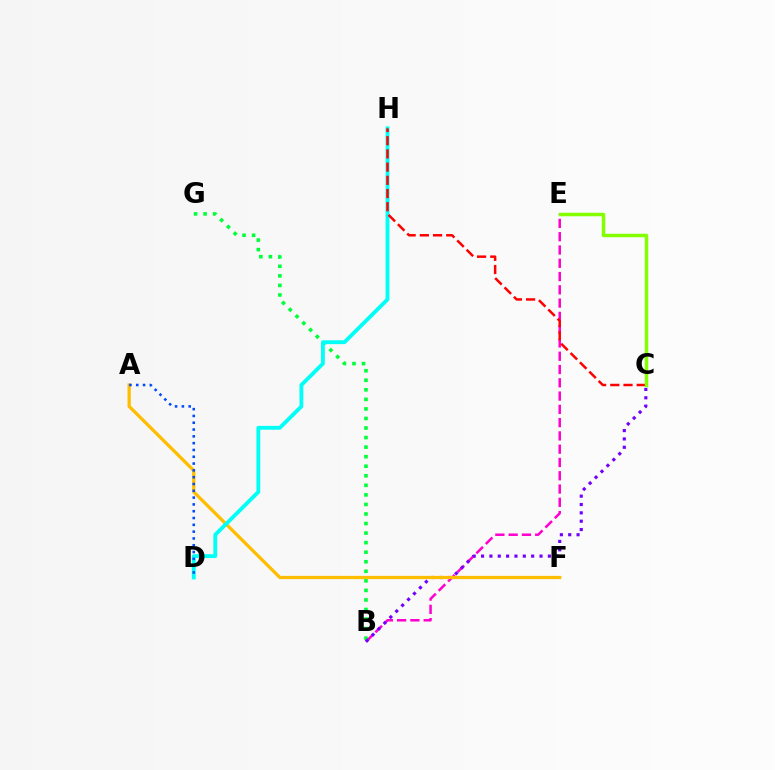{('B', 'G'): [{'color': '#00ff39', 'line_style': 'dotted', 'thickness': 2.59}], ('B', 'E'): [{'color': '#ff00cf', 'line_style': 'dashed', 'thickness': 1.8}], ('B', 'C'): [{'color': '#7200ff', 'line_style': 'dotted', 'thickness': 2.27}], ('A', 'F'): [{'color': '#ffbd00', 'line_style': 'solid', 'thickness': 2.34}], ('D', 'H'): [{'color': '#00fff6', 'line_style': 'solid', 'thickness': 2.77}], ('C', 'H'): [{'color': '#ff0000', 'line_style': 'dashed', 'thickness': 1.79}], ('A', 'D'): [{'color': '#004bff', 'line_style': 'dotted', 'thickness': 1.85}], ('C', 'E'): [{'color': '#84ff00', 'line_style': 'solid', 'thickness': 2.51}]}